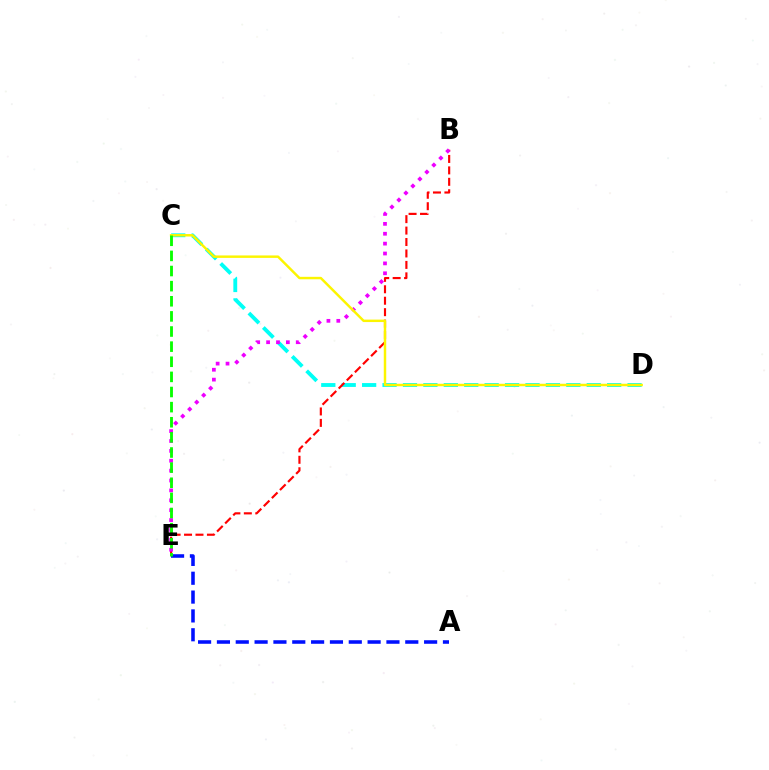{('C', 'D'): [{'color': '#00fff6', 'line_style': 'dashed', 'thickness': 2.77}, {'color': '#fcf500', 'line_style': 'solid', 'thickness': 1.77}], ('B', 'E'): [{'color': '#ff0000', 'line_style': 'dashed', 'thickness': 1.55}, {'color': '#ee00ff', 'line_style': 'dotted', 'thickness': 2.69}], ('A', 'E'): [{'color': '#0010ff', 'line_style': 'dashed', 'thickness': 2.56}], ('C', 'E'): [{'color': '#08ff00', 'line_style': 'dashed', 'thickness': 2.05}]}